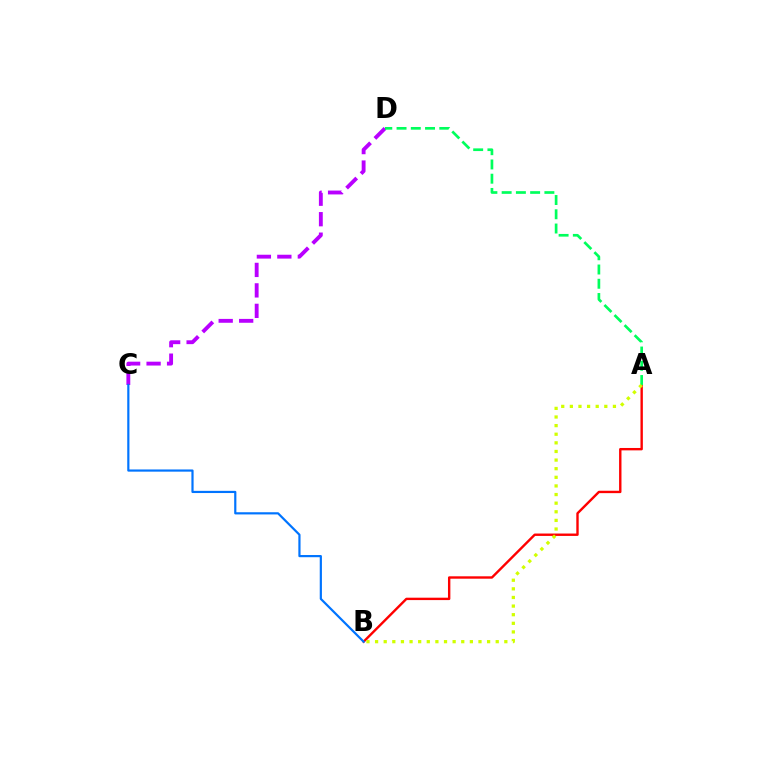{('A', 'B'): [{'color': '#ff0000', 'line_style': 'solid', 'thickness': 1.72}, {'color': '#d1ff00', 'line_style': 'dotted', 'thickness': 2.34}], ('C', 'D'): [{'color': '#b900ff', 'line_style': 'dashed', 'thickness': 2.78}], ('A', 'D'): [{'color': '#00ff5c', 'line_style': 'dashed', 'thickness': 1.94}], ('B', 'C'): [{'color': '#0074ff', 'line_style': 'solid', 'thickness': 1.58}]}